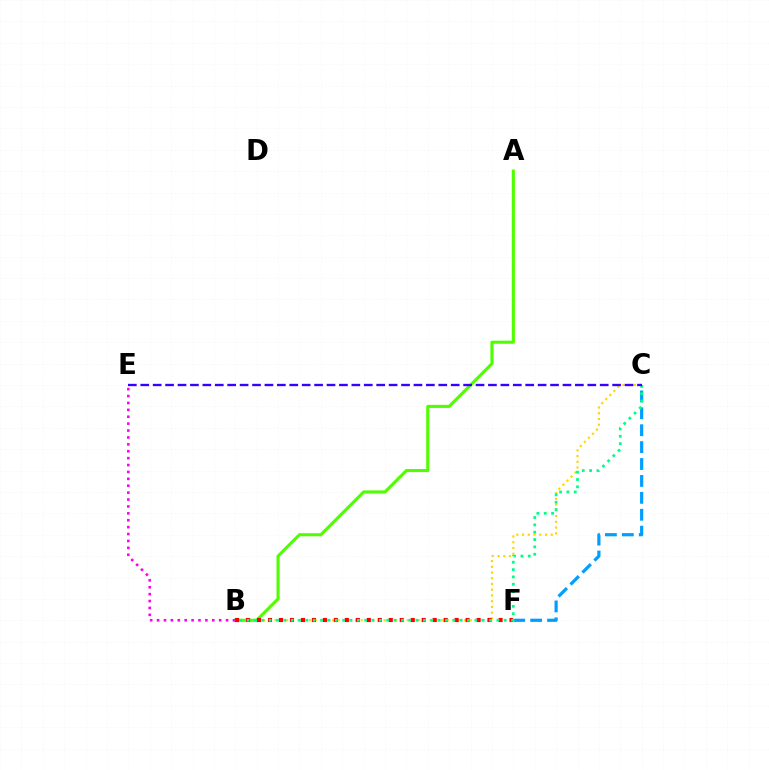{('B', 'C'): [{'color': '#ffd500', 'line_style': 'dotted', 'thickness': 1.56}, {'color': '#00ff86', 'line_style': 'dotted', 'thickness': 2.0}], ('C', 'F'): [{'color': '#009eff', 'line_style': 'dashed', 'thickness': 2.3}], ('A', 'B'): [{'color': '#4fff00', 'line_style': 'solid', 'thickness': 2.22}], ('B', 'F'): [{'color': '#ff0000', 'line_style': 'dotted', 'thickness': 2.98}], ('C', 'E'): [{'color': '#3700ff', 'line_style': 'dashed', 'thickness': 1.69}], ('B', 'E'): [{'color': '#ff00ed', 'line_style': 'dotted', 'thickness': 1.87}]}